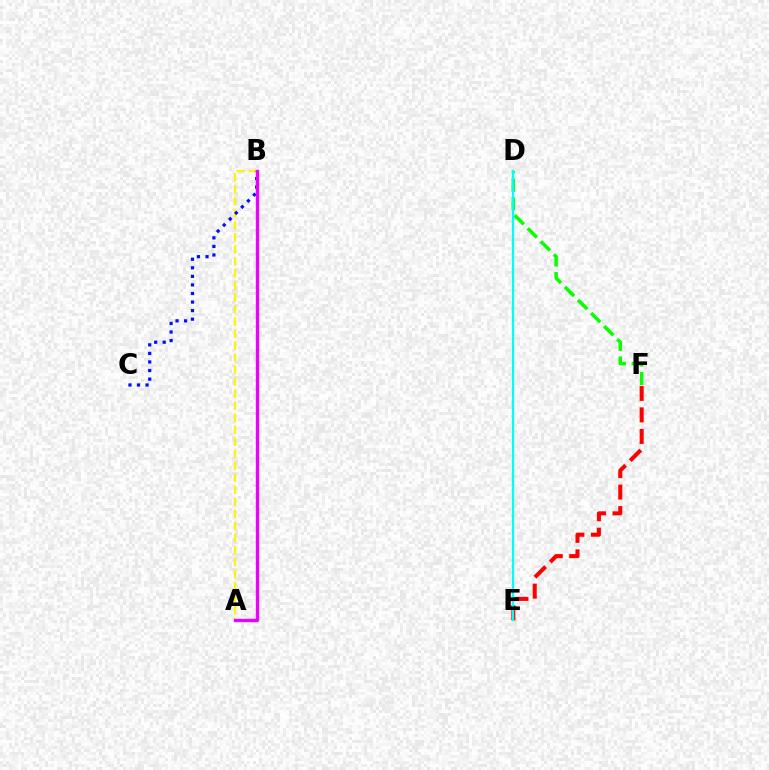{('A', 'B'): [{'color': '#fcf500', 'line_style': 'dashed', 'thickness': 1.63}, {'color': '#ee00ff', 'line_style': 'solid', 'thickness': 2.41}], ('E', 'F'): [{'color': '#ff0000', 'line_style': 'dashed', 'thickness': 2.92}], ('B', 'C'): [{'color': '#0010ff', 'line_style': 'dotted', 'thickness': 2.33}], ('D', 'F'): [{'color': '#08ff00', 'line_style': 'dashed', 'thickness': 2.51}], ('D', 'E'): [{'color': '#00fff6', 'line_style': 'solid', 'thickness': 1.62}]}